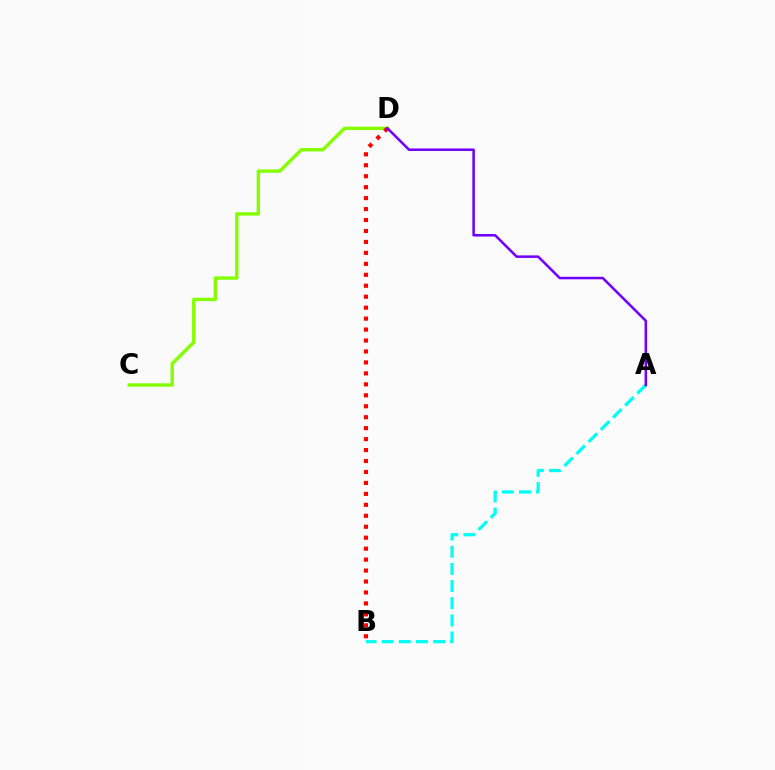{('C', 'D'): [{'color': '#84ff00', 'line_style': 'solid', 'thickness': 2.44}], ('B', 'D'): [{'color': '#ff0000', 'line_style': 'dotted', 'thickness': 2.98}], ('A', 'B'): [{'color': '#00fff6', 'line_style': 'dashed', 'thickness': 2.33}], ('A', 'D'): [{'color': '#7200ff', 'line_style': 'solid', 'thickness': 1.83}]}